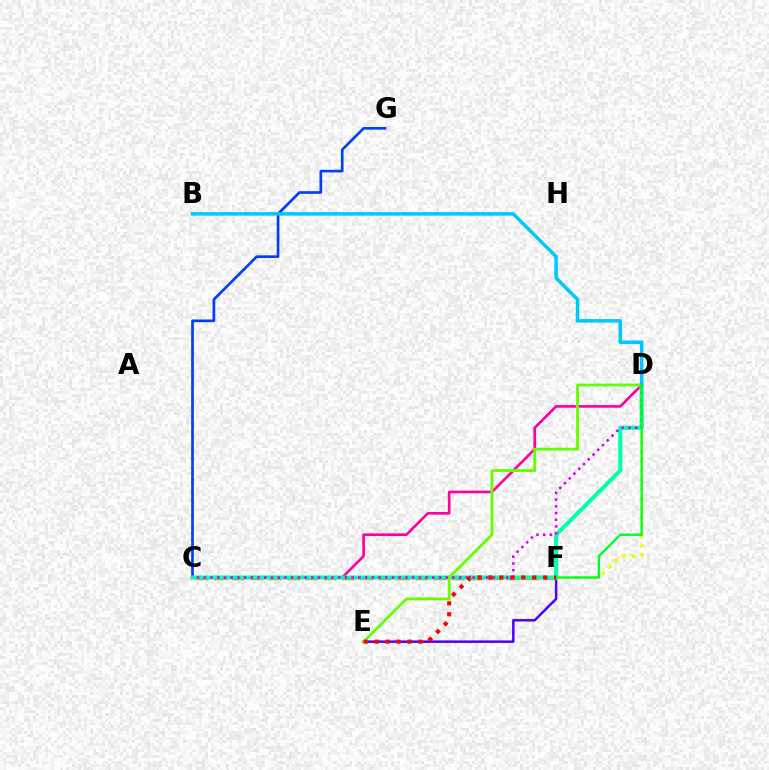{('C', 'D'): [{'color': '#ff00a0', 'line_style': 'solid', 'thickness': 1.91}, {'color': '#00ffaf', 'line_style': 'solid', 'thickness': 2.92}, {'color': '#d600ff', 'line_style': 'dotted', 'thickness': 1.83}], ('E', 'F'): [{'color': '#4f00ff', 'line_style': 'solid', 'thickness': 1.81}, {'color': '#ff0000', 'line_style': 'dotted', 'thickness': 2.97}], ('C', 'F'): [{'color': '#ff8800', 'line_style': 'dashed', 'thickness': 2.49}], ('C', 'G'): [{'color': '#003fff', 'line_style': 'solid', 'thickness': 1.93}], ('D', 'F'): [{'color': '#eeff00', 'line_style': 'dotted', 'thickness': 2.55}, {'color': '#00ff27', 'line_style': 'solid', 'thickness': 1.72}], ('D', 'E'): [{'color': '#66ff00', 'line_style': 'solid', 'thickness': 2.03}], ('B', 'D'): [{'color': '#00c7ff', 'line_style': 'solid', 'thickness': 2.52}]}